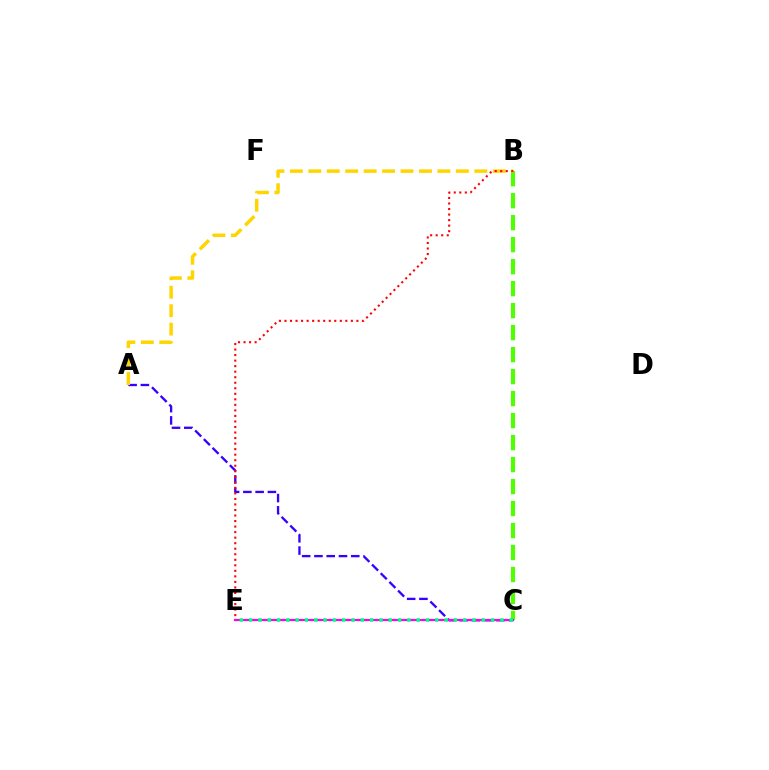{('A', 'C'): [{'color': '#3700ff', 'line_style': 'dashed', 'thickness': 1.67}], ('B', 'C'): [{'color': '#4fff00', 'line_style': 'dashed', 'thickness': 2.99}], ('A', 'B'): [{'color': '#ffd500', 'line_style': 'dashed', 'thickness': 2.51}], ('C', 'E'): [{'color': '#009eff', 'line_style': 'dotted', 'thickness': 1.59}, {'color': '#ff00ed', 'line_style': 'solid', 'thickness': 1.54}, {'color': '#00ff86', 'line_style': 'dotted', 'thickness': 2.53}], ('B', 'E'): [{'color': '#ff0000', 'line_style': 'dotted', 'thickness': 1.5}]}